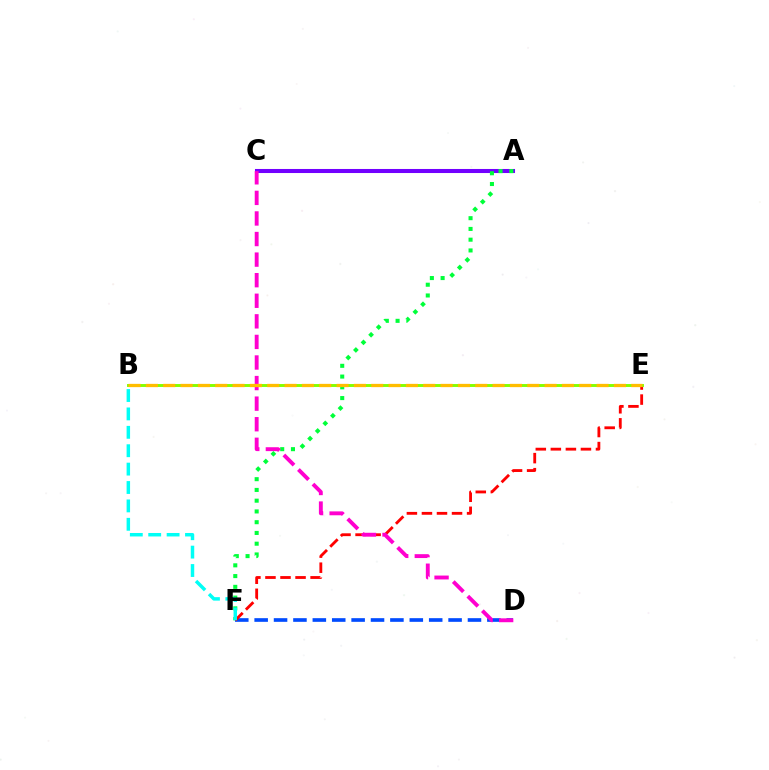{('A', 'C'): [{'color': '#7200ff', 'line_style': 'solid', 'thickness': 2.92}], ('A', 'F'): [{'color': '#00ff39', 'line_style': 'dotted', 'thickness': 2.92}], ('D', 'F'): [{'color': '#004bff', 'line_style': 'dashed', 'thickness': 2.63}], ('E', 'F'): [{'color': '#ff0000', 'line_style': 'dashed', 'thickness': 2.04}], ('B', 'E'): [{'color': '#84ff00', 'line_style': 'solid', 'thickness': 2.11}, {'color': '#ffbd00', 'line_style': 'dashed', 'thickness': 2.35}], ('C', 'D'): [{'color': '#ff00cf', 'line_style': 'dashed', 'thickness': 2.8}], ('B', 'F'): [{'color': '#00fff6', 'line_style': 'dashed', 'thickness': 2.5}]}